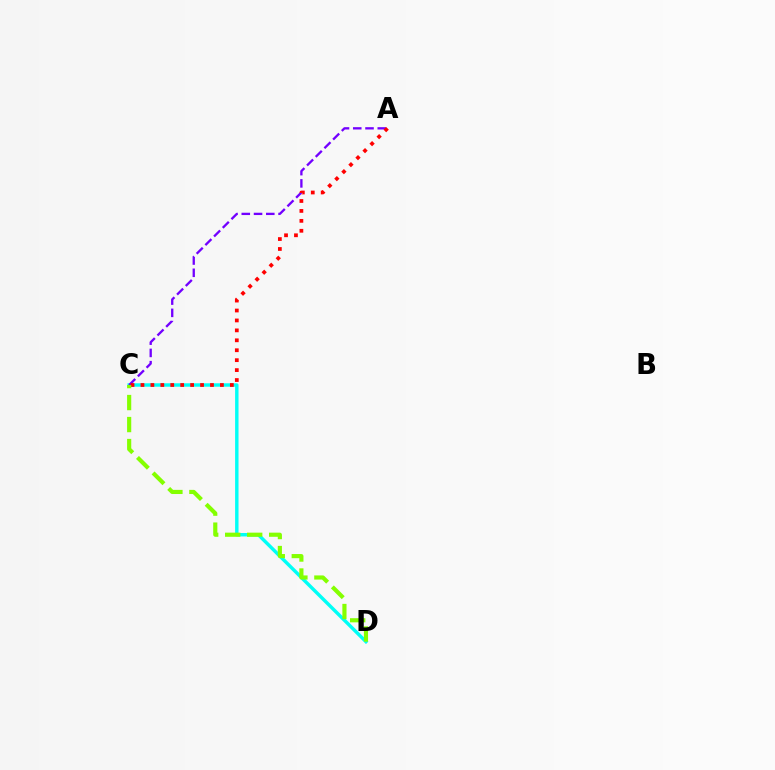{('C', 'D'): [{'color': '#00fff6', 'line_style': 'solid', 'thickness': 2.47}, {'color': '#84ff00', 'line_style': 'dashed', 'thickness': 2.99}], ('A', 'C'): [{'color': '#7200ff', 'line_style': 'dashed', 'thickness': 1.66}, {'color': '#ff0000', 'line_style': 'dotted', 'thickness': 2.7}]}